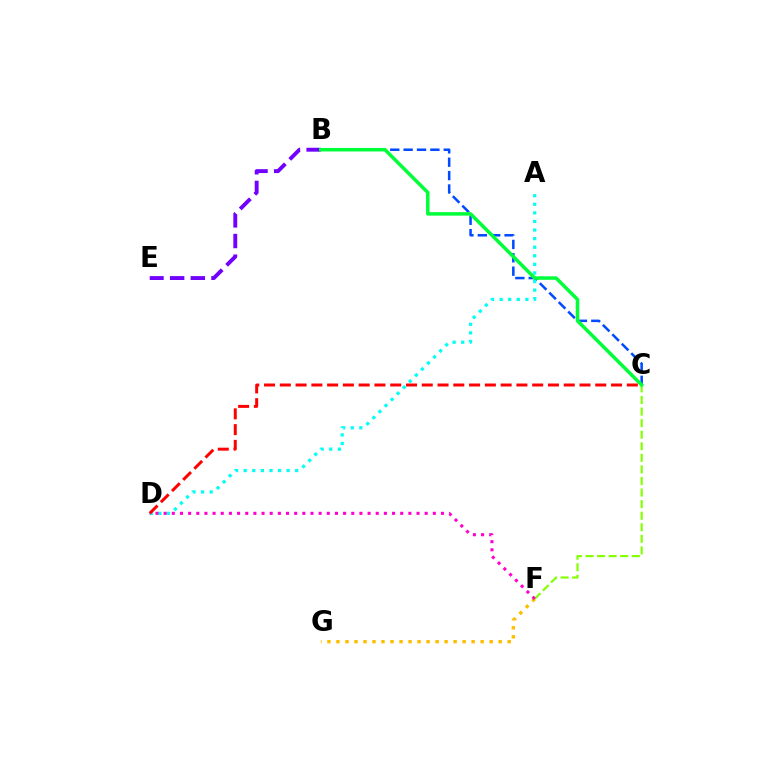{('B', 'C'): [{'color': '#004bff', 'line_style': 'dashed', 'thickness': 1.82}, {'color': '#00ff39', 'line_style': 'solid', 'thickness': 2.52}], ('A', 'D'): [{'color': '#00fff6', 'line_style': 'dotted', 'thickness': 2.33}], ('F', 'G'): [{'color': '#ffbd00', 'line_style': 'dotted', 'thickness': 2.45}], ('C', 'F'): [{'color': '#84ff00', 'line_style': 'dashed', 'thickness': 1.57}], ('B', 'E'): [{'color': '#7200ff', 'line_style': 'dashed', 'thickness': 2.81}], ('D', 'F'): [{'color': '#ff00cf', 'line_style': 'dotted', 'thickness': 2.22}], ('C', 'D'): [{'color': '#ff0000', 'line_style': 'dashed', 'thickness': 2.14}]}